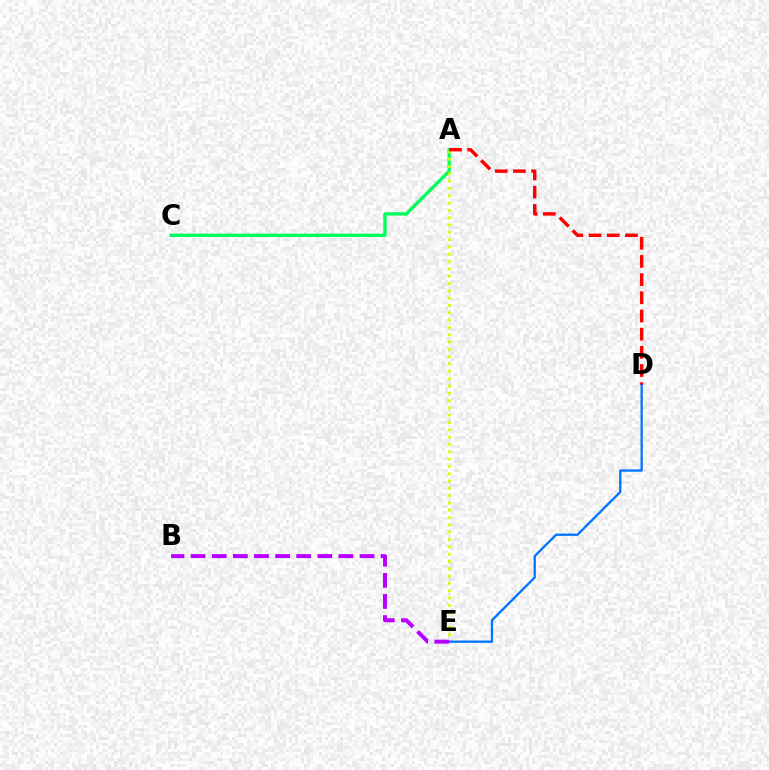{('A', 'C'): [{'color': '#00ff5c', 'line_style': 'solid', 'thickness': 2.41}], ('A', 'E'): [{'color': '#d1ff00', 'line_style': 'dotted', 'thickness': 1.99}], ('A', 'D'): [{'color': '#ff0000', 'line_style': 'dashed', 'thickness': 2.47}], ('D', 'E'): [{'color': '#0074ff', 'line_style': 'solid', 'thickness': 1.65}], ('B', 'E'): [{'color': '#b900ff', 'line_style': 'dashed', 'thickness': 2.87}]}